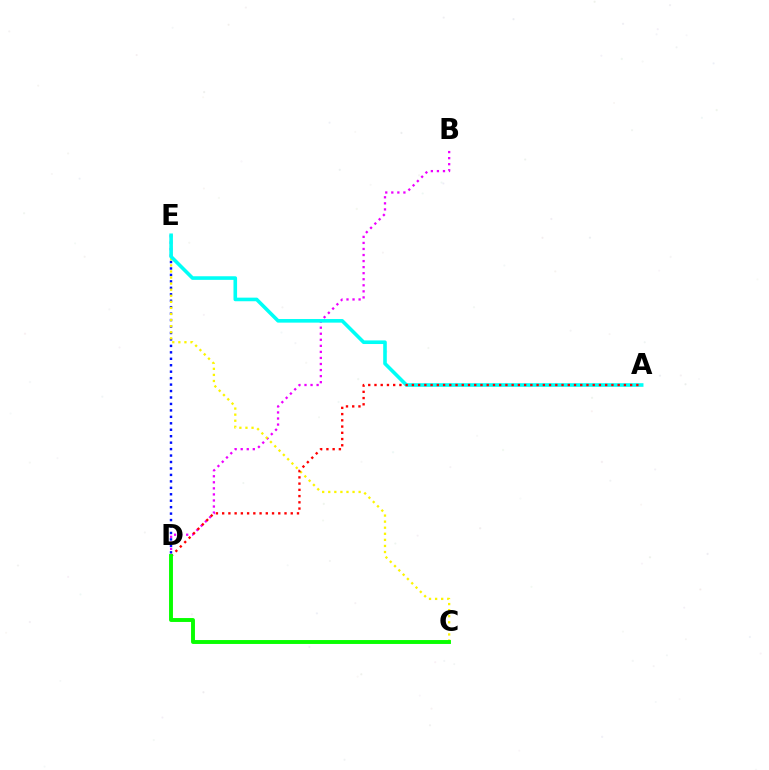{('D', 'E'): [{'color': '#0010ff', 'line_style': 'dotted', 'thickness': 1.75}], ('B', 'D'): [{'color': '#ee00ff', 'line_style': 'dotted', 'thickness': 1.64}], ('C', 'E'): [{'color': '#fcf500', 'line_style': 'dotted', 'thickness': 1.65}], ('A', 'E'): [{'color': '#00fff6', 'line_style': 'solid', 'thickness': 2.59}], ('A', 'D'): [{'color': '#ff0000', 'line_style': 'dotted', 'thickness': 1.69}], ('C', 'D'): [{'color': '#08ff00', 'line_style': 'solid', 'thickness': 2.81}]}